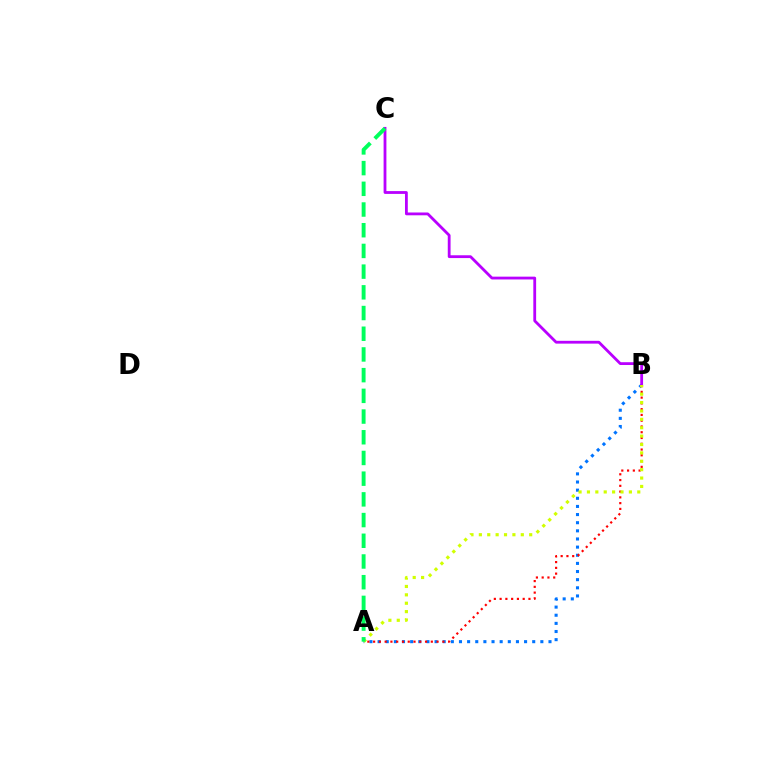{('A', 'B'): [{'color': '#0074ff', 'line_style': 'dotted', 'thickness': 2.21}, {'color': '#ff0000', 'line_style': 'dotted', 'thickness': 1.57}, {'color': '#d1ff00', 'line_style': 'dotted', 'thickness': 2.28}], ('B', 'C'): [{'color': '#b900ff', 'line_style': 'solid', 'thickness': 2.02}], ('A', 'C'): [{'color': '#00ff5c', 'line_style': 'dashed', 'thickness': 2.81}]}